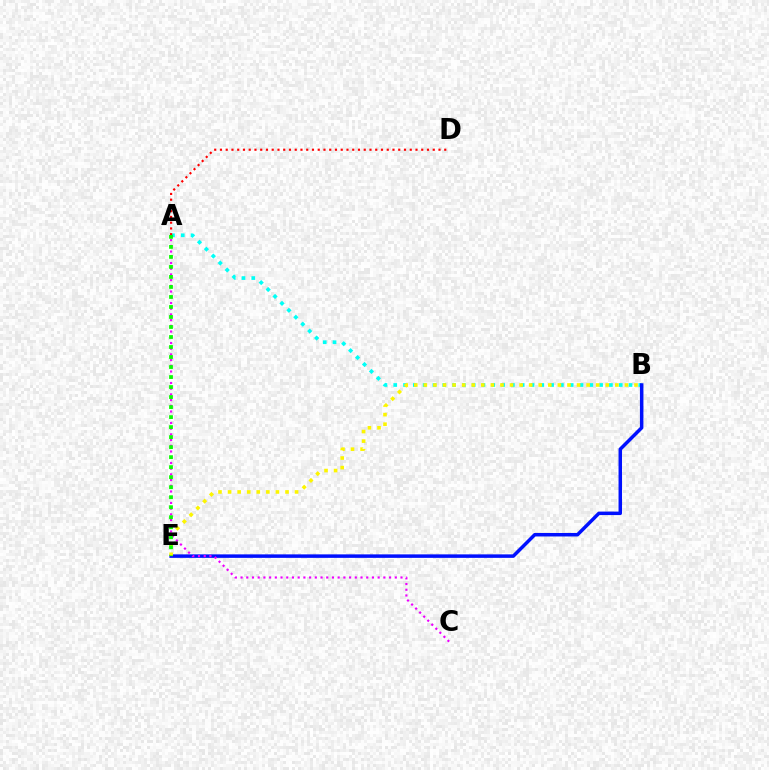{('A', 'B'): [{'color': '#00fff6', 'line_style': 'dotted', 'thickness': 2.66}], ('B', 'E'): [{'color': '#0010ff', 'line_style': 'solid', 'thickness': 2.51}, {'color': '#fcf500', 'line_style': 'dotted', 'thickness': 2.6}], ('A', 'C'): [{'color': '#ee00ff', 'line_style': 'dotted', 'thickness': 1.55}], ('A', 'D'): [{'color': '#ff0000', 'line_style': 'dotted', 'thickness': 1.56}], ('A', 'E'): [{'color': '#08ff00', 'line_style': 'dotted', 'thickness': 2.72}]}